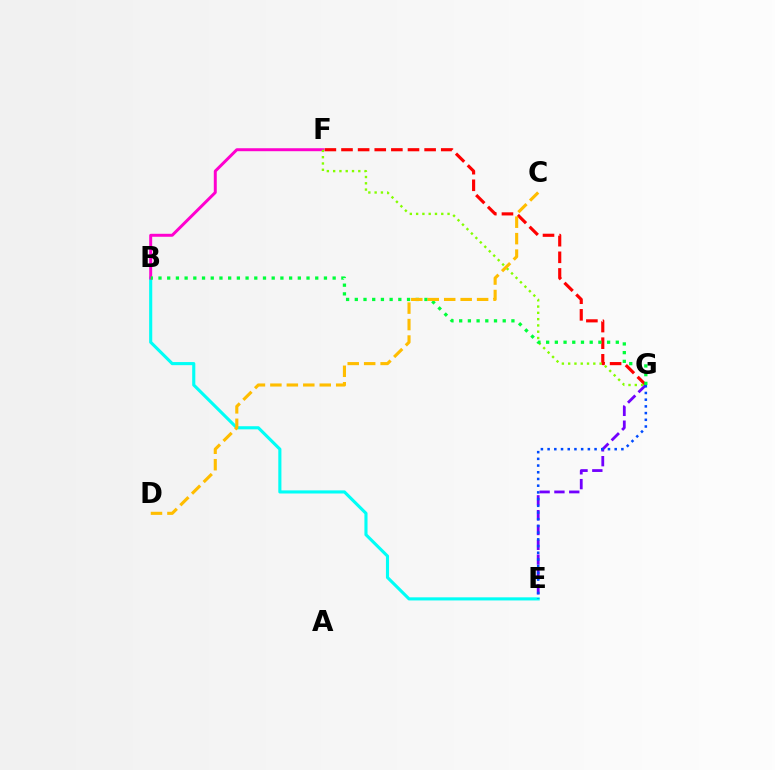{('F', 'G'): [{'color': '#ff0000', 'line_style': 'dashed', 'thickness': 2.26}, {'color': '#84ff00', 'line_style': 'dotted', 'thickness': 1.71}], ('E', 'G'): [{'color': '#7200ff', 'line_style': 'dashed', 'thickness': 2.01}, {'color': '#004bff', 'line_style': 'dotted', 'thickness': 1.82}], ('B', 'E'): [{'color': '#00fff6', 'line_style': 'solid', 'thickness': 2.24}], ('B', 'F'): [{'color': '#ff00cf', 'line_style': 'solid', 'thickness': 2.14}], ('B', 'G'): [{'color': '#00ff39', 'line_style': 'dotted', 'thickness': 2.37}], ('C', 'D'): [{'color': '#ffbd00', 'line_style': 'dashed', 'thickness': 2.24}]}